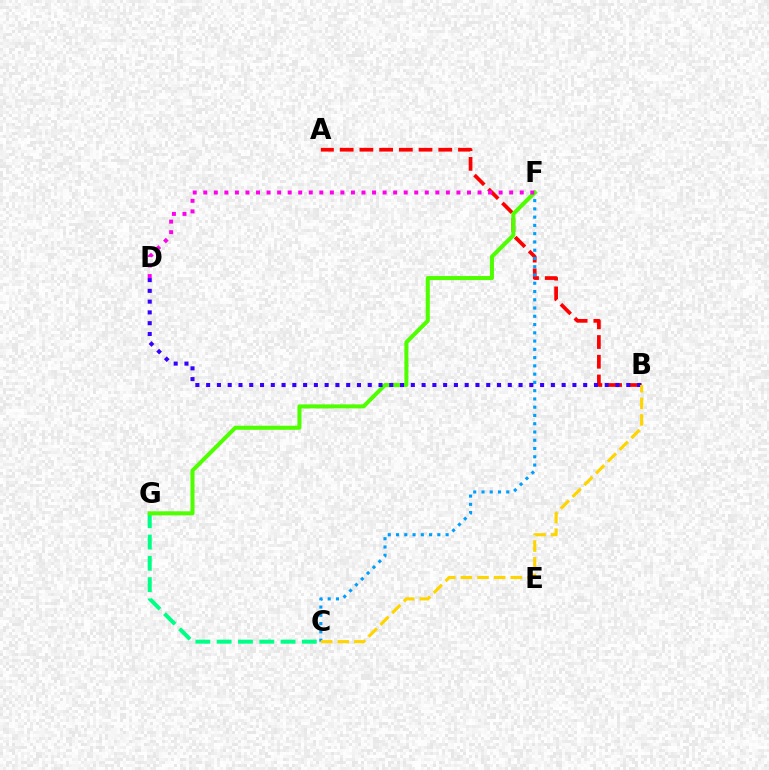{('C', 'G'): [{'color': '#00ff86', 'line_style': 'dashed', 'thickness': 2.89}], ('A', 'B'): [{'color': '#ff0000', 'line_style': 'dashed', 'thickness': 2.68}], ('C', 'F'): [{'color': '#009eff', 'line_style': 'dotted', 'thickness': 2.25}], ('F', 'G'): [{'color': '#4fff00', 'line_style': 'solid', 'thickness': 2.92}], ('B', 'D'): [{'color': '#3700ff', 'line_style': 'dotted', 'thickness': 2.93}], ('B', 'C'): [{'color': '#ffd500', 'line_style': 'dashed', 'thickness': 2.26}], ('D', 'F'): [{'color': '#ff00ed', 'line_style': 'dotted', 'thickness': 2.87}]}